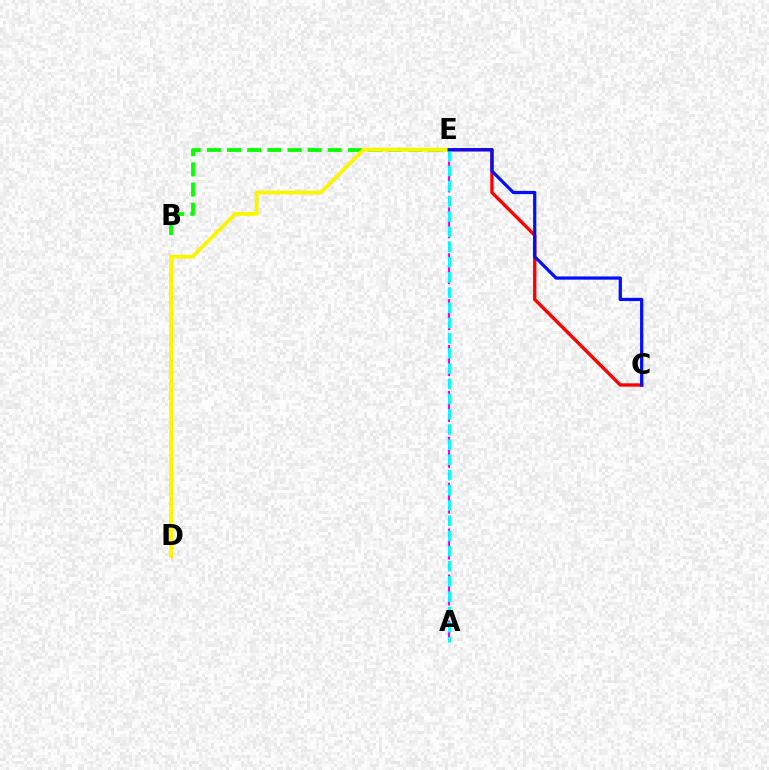{('C', 'E'): [{'color': '#ff0000', 'line_style': 'solid', 'thickness': 2.41}, {'color': '#0010ff', 'line_style': 'solid', 'thickness': 2.32}], ('A', 'E'): [{'color': '#ee00ff', 'line_style': 'dashed', 'thickness': 1.56}, {'color': '#00fff6', 'line_style': 'dashed', 'thickness': 2.07}], ('B', 'E'): [{'color': '#08ff00', 'line_style': 'dashed', 'thickness': 2.74}], ('D', 'E'): [{'color': '#fcf500', 'line_style': 'solid', 'thickness': 2.79}]}